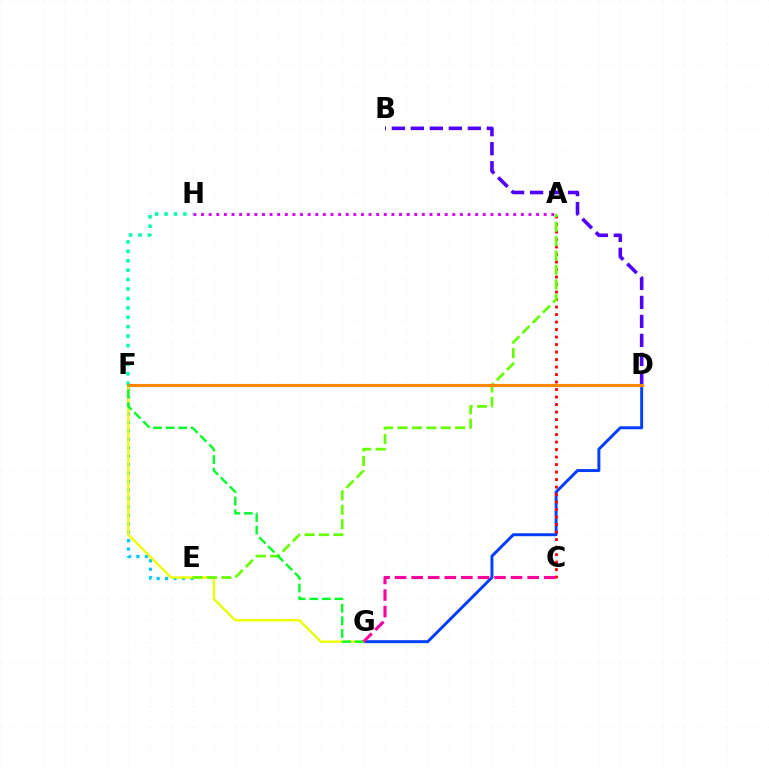{('B', 'D'): [{'color': '#4f00ff', 'line_style': 'dashed', 'thickness': 2.58}], ('E', 'F'): [{'color': '#00c7ff', 'line_style': 'dotted', 'thickness': 2.29}], ('D', 'G'): [{'color': '#003fff', 'line_style': 'solid', 'thickness': 2.13}], ('A', 'C'): [{'color': '#ff0000', 'line_style': 'dotted', 'thickness': 2.04}], ('F', 'H'): [{'color': '#00ffaf', 'line_style': 'dotted', 'thickness': 2.56}], ('F', 'G'): [{'color': '#eeff00', 'line_style': 'solid', 'thickness': 1.69}, {'color': '#00ff27', 'line_style': 'dashed', 'thickness': 1.71}], ('A', 'E'): [{'color': '#66ff00', 'line_style': 'dashed', 'thickness': 1.96}], ('D', 'F'): [{'color': '#ff8800', 'line_style': 'solid', 'thickness': 2.23}], ('A', 'H'): [{'color': '#d600ff', 'line_style': 'dotted', 'thickness': 2.07}], ('C', 'G'): [{'color': '#ff00a0', 'line_style': 'dashed', 'thickness': 2.25}]}